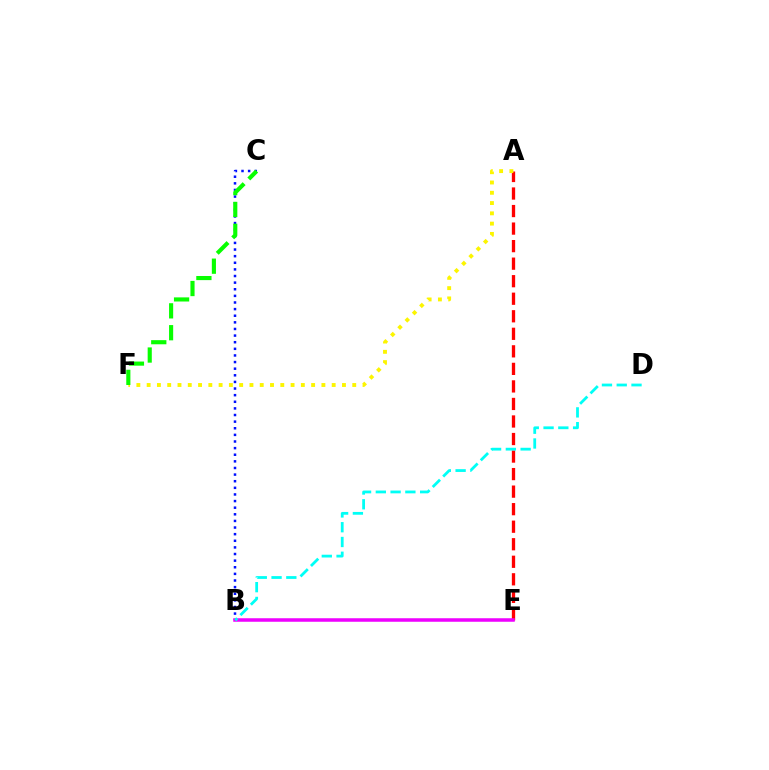{('A', 'E'): [{'color': '#ff0000', 'line_style': 'dashed', 'thickness': 2.38}], ('B', 'C'): [{'color': '#0010ff', 'line_style': 'dotted', 'thickness': 1.8}], ('B', 'E'): [{'color': '#ee00ff', 'line_style': 'solid', 'thickness': 2.53}], ('A', 'F'): [{'color': '#fcf500', 'line_style': 'dotted', 'thickness': 2.79}], ('B', 'D'): [{'color': '#00fff6', 'line_style': 'dashed', 'thickness': 2.01}], ('C', 'F'): [{'color': '#08ff00', 'line_style': 'dashed', 'thickness': 2.97}]}